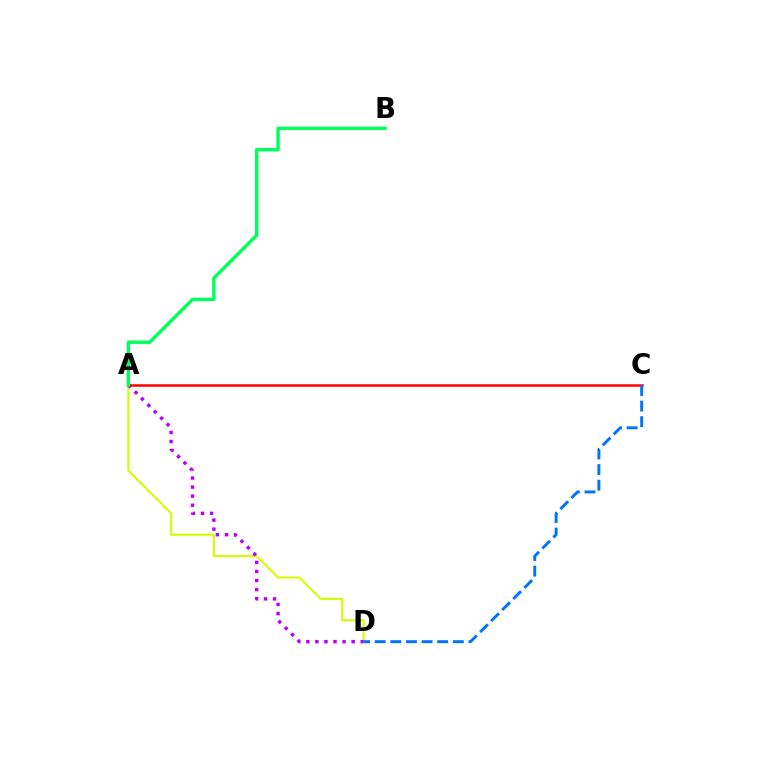{('A', 'D'): [{'color': '#d1ff00', 'line_style': 'solid', 'thickness': 1.53}, {'color': '#b900ff', 'line_style': 'dotted', 'thickness': 2.46}], ('A', 'C'): [{'color': '#ff0000', 'line_style': 'solid', 'thickness': 1.81}], ('C', 'D'): [{'color': '#0074ff', 'line_style': 'dashed', 'thickness': 2.12}], ('A', 'B'): [{'color': '#00ff5c', 'line_style': 'solid', 'thickness': 2.44}]}